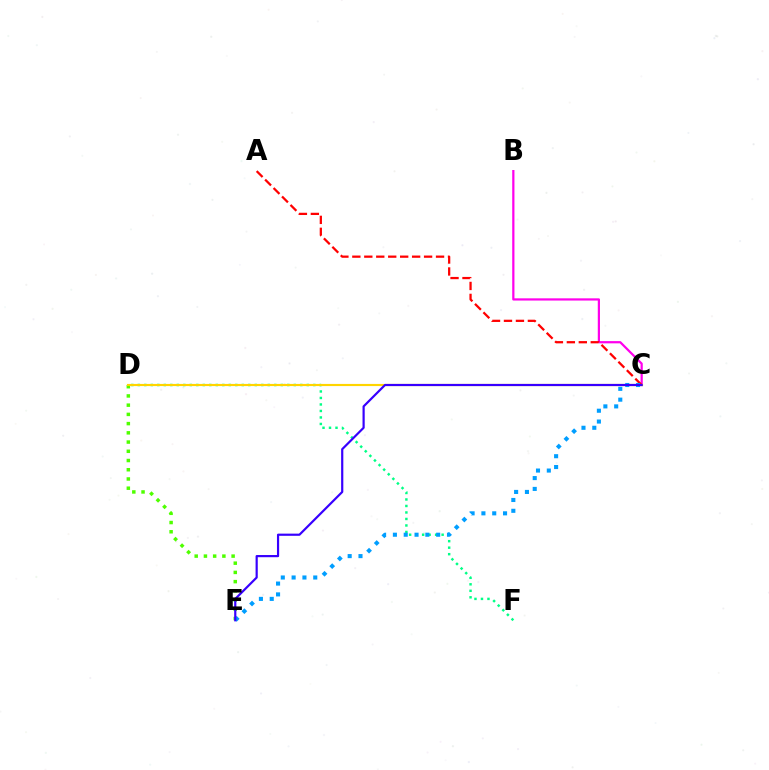{('B', 'C'): [{'color': '#ff00ed', 'line_style': 'solid', 'thickness': 1.6}], ('A', 'C'): [{'color': '#ff0000', 'line_style': 'dashed', 'thickness': 1.62}], ('D', 'F'): [{'color': '#00ff86', 'line_style': 'dotted', 'thickness': 1.77}], ('D', 'E'): [{'color': '#4fff00', 'line_style': 'dotted', 'thickness': 2.51}], ('C', 'D'): [{'color': '#ffd500', 'line_style': 'solid', 'thickness': 1.55}], ('C', 'E'): [{'color': '#009eff', 'line_style': 'dotted', 'thickness': 2.94}, {'color': '#3700ff', 'line_style': 'solid', 'thickness': 1.58}]}